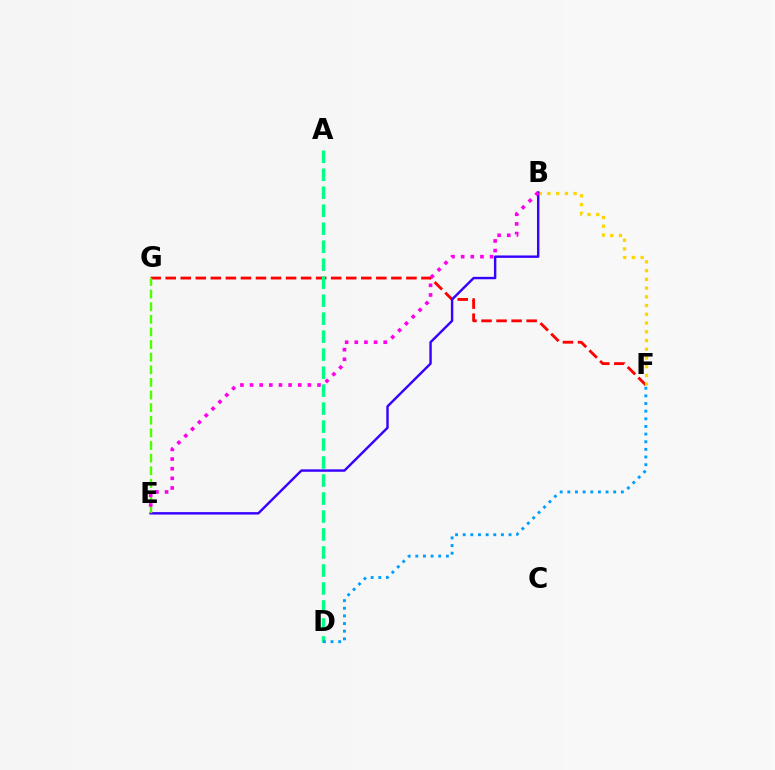{('F', 'G'): [{'color': '#ff0000', 'line_style': 'dashed', 'thickness': 2.04}], ('B', 'F'): [{'color': '#ffd500', 'line_style': 'dotted', 'thickness': 2.37}], ('B', 'E'): [{'color': '#3700ff', 'line_style': 'solid', 'thickness': 1.74}, {'color': '#ff00ed', 'line_style': 'dotted', 'thickness': 2.62}], ('A', 'D'): [{'color': '#00ff86', 'line_style': 'dashed', 'thickness': 2.44}], ('D', 'F'): [{'color': '#009eff', 'line_style': 'dotted', 'thickness': 2.08}], ('E', 'G'): [{'color': '#4fff00', 'line_style': 'dashed', 'thickness': 1.71}]}